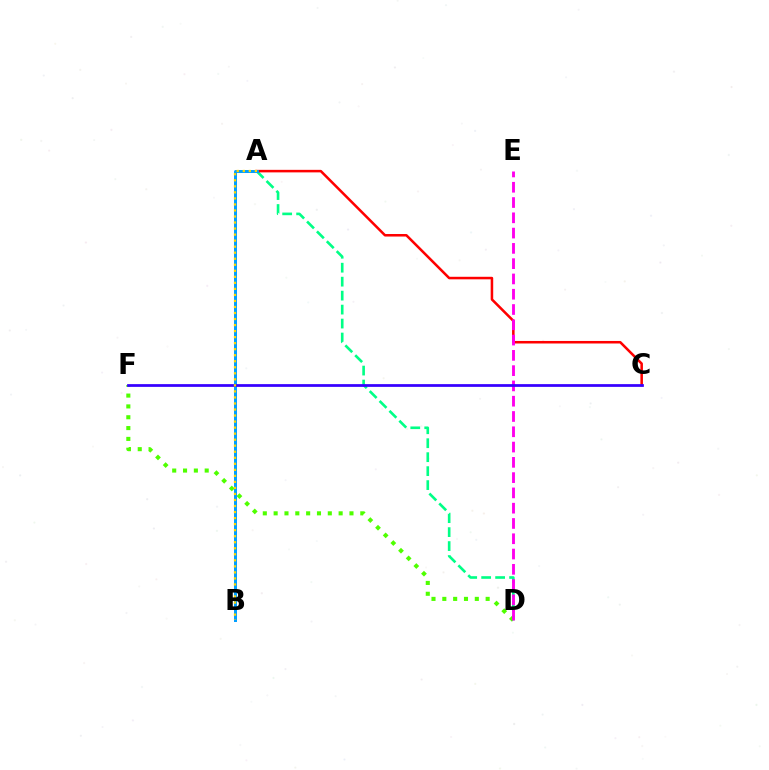{('D', 'F'): [{'color': '#4fff00', 'line_style': 'dotted', 'thickness': 2.94}], ('A', 'D'): [{'color': '#00ff86', 'line_style': 'dashed', 'thickness': 1.9}], ('A', 'C'): [{'color': '#ff0000', 'line_style': 'solid', 'thickness': 1.82}], ('D', 'E'): [{'color': '#ff00ed', 'line_style': 'dashed', 'thickness': 2.08}], ('A', 'B'): [{'color': '#009eff', 'line_style': 'solid', 'thickness': 2.14}, {'color': '#ffd500', 'line_style': 'dotted', 'thickness': 1.64}], ('C', 'F'): [{'color': '#3700ff', 'line_style': 'solid', 'thickness': 1.98}]}